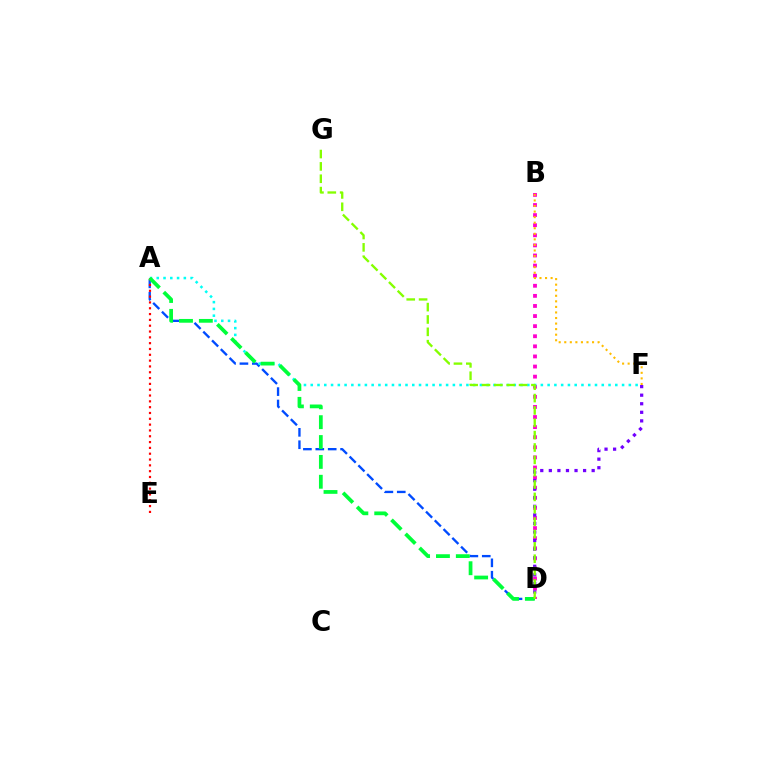{('A', 'D'): [{'color': '#004bff', 'line_style': 'dashed', 'thickness': 1.68}, {'color': '#00ff39', 'line_style': 'dashed', 'thickness': 2.7}], ('B', 'D'): [{'color': '#ff00cf', 'line_style': 'dotted', 'thickness': 2.74}], ('A', 'E'): [{'color': '#ff0000', 'line_style': 'dotted', 'thickness': 1.58}], ('A', 'F'): [{'color': '#00fff6', 'line_style': 'dotted', 'thickness': 1.84}], ('D', 'F'): [{'color': '#7200ff', 'line_style': 'dotted', 'thickness': 2.33}], ('D', 'G'): [{'color': '#84ff00', 'line_style': 'dashed', 'thickness': 1.68}], ('B', 'F'): [{'color': '#ffbd00', 'line_style': 'dotted', 'thickness': 1.51}]}